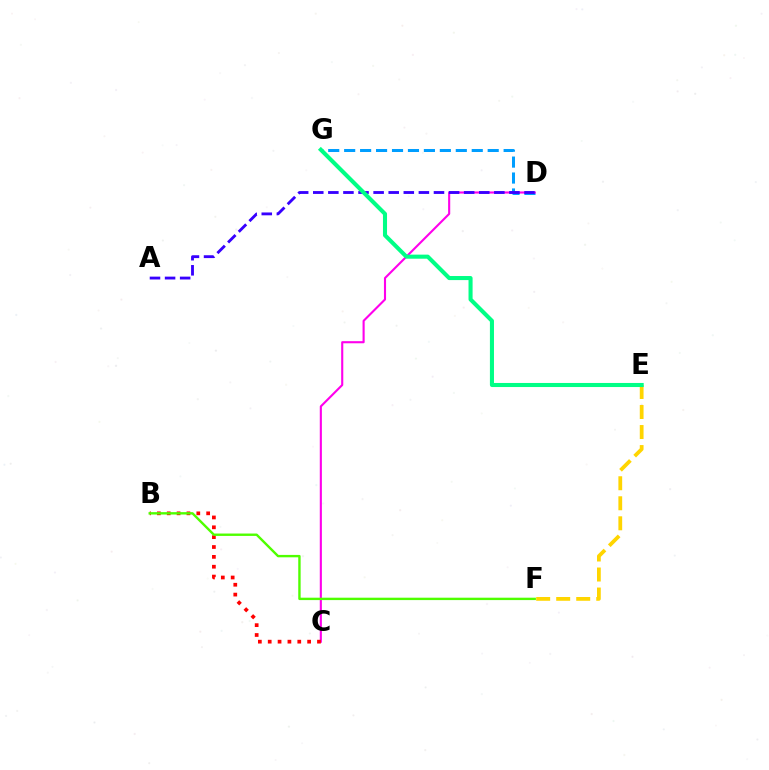{('D', 'G'): [{'color': '#009eff', 'line_style': 'dashed', 'thickness': 2.17}], ('C', 'D'): [{'color': '#ff00ed', 'line_style': 'solid', 'thickness': 1.52}], ('B', 'C'): [{'color': '#ff0000', 'line_style': 'dotted', 'thickness': 2.68}], ('A', 'D'): [{'color': '#3700ff', 'line_style': 'dashed', 'thickness': 2.05}], ('E', 'F'): [{'color': '#ffd500', 'line_style': 'dashed', 'thickness': 2.72}], ('E', 'G'): [{'color': '#00ff86', 'line_style': 'solid', 'thickness': 2.93}], ('B', 'F'): [{'color': '#4fff00', 'line_style': 'solid', 'thickness': 1.72}]}